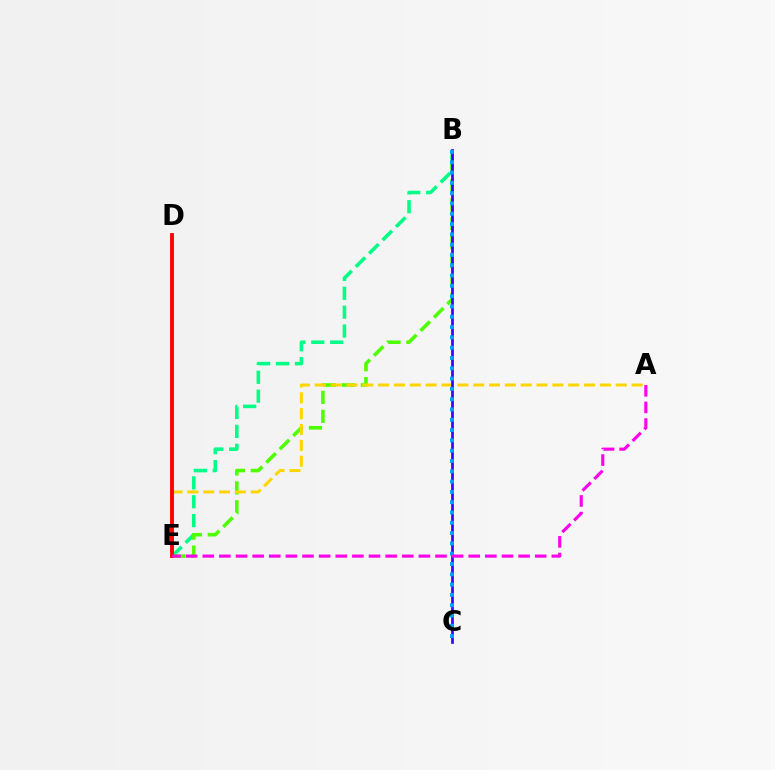{('B', 'E'): [{'color': '#00ff86', 'line_style': 'dashed', 'thickness': 2.57}, {'color': '#4fff00', 'line_style': 'dashed', 'thickness': 2.57}], ('A', 'E'): [{'color': '#ffd500', 'line_style': 'dashed', 'thickness': 2.15}, {'color': '#ff00ed', 'line_style': 'dashed', 'thickness': 2.26}], ('B', 'C'): [{'color': '#3700ff', 'line_style': 'solid', 'thickness': 1.94}, {'color': '#009eff', 'line_style': 'dotted', 'thickness': 2.8}], ('D', 'E'): [{'color': '#ff0000', 'line_style': 'solid', 'thickness': 2.78}]}